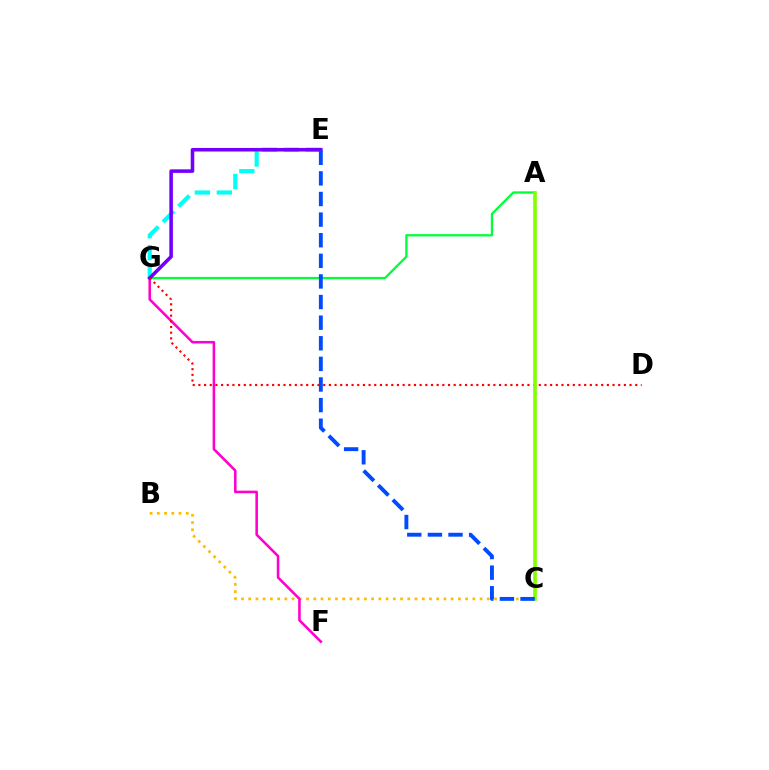{('B', 'C'): [{'color': '#ffbd00', 'line_style': 'dotted', 'thickness': 1.96}], ('E', 'G'): [{'color': '#00fff6', 'line_style': 'dashed', 'thickness': 2.98}, {'color': '#7200ff', 'line_style': 'solid', 'thickness': 2.56}], ('A', 'G'): [{'color': '#00ff39', 'line_style': 'solid', 'thickness': 1.65}], ('F', 'G'): [{'color': '#ff00cf', 'line_style': 'solid', 'thickness': 1.85}], ('D', 'G'): [{'color': '#ff0000', 'line_style': 'dotted', 'thickness': 1.54}], ('A', 'C'): [{'color': '#84ff00', 'line_style': 'solid', 'thickness': 2.61}], ('C', 'E'): [{'color': '#004bff', 'line_style': 'dashed', 'thickness': 2.8}]}